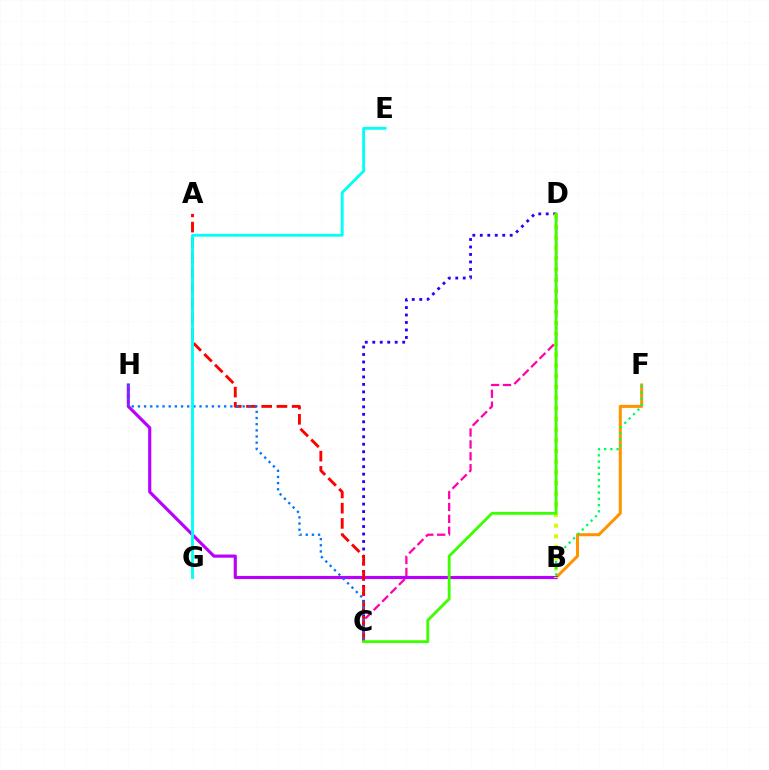{('B', 'F'): [{'color': '#ff9400', 'line_style': 'solid', 'thickness': 2.19}, {'color': '#00ff5c', 'line_style': 'dotted', 'thickness': 1.69}], ('B', 'H'): [{'color': '#b900ff', 'line_style': 'solid', 'thickness': 2.26}], ('C', 'D'): [{'color': '#2500ff', 'line_style': 'dotted', 'thickness': 2.03}, {'color': '#ff00ac', 'line_style': 'dashed', 'thickness': 1.62}, {'color': '#3dff00', 'line_style': 'solid', 'thickness': 2.05}], ('B', 'D'): [{'color': '#d1ff00', 'line_style': 'dotted', 'thickness': 2.9}], ('A', 'C'): [{'color': '#ff0000', 'line_style': 'dashed', 'thickness': 2.07}], ('C', 'H'): [{'color': '#0074ff', 'line_style': 'dotted', 'thickness': 1.67}], ('E', 'G'): [{'color': '#00fff6', 'line_style': 'solid', 'thickness': 2.05}]}